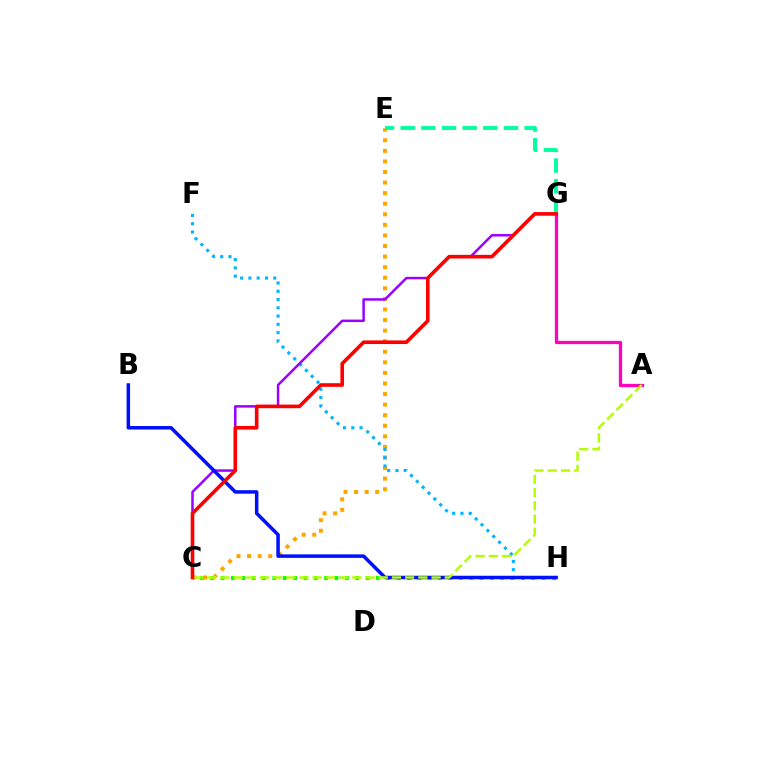{('C', 'H'): [{'color': '#08ff00', 'line_style': 'dotted', 'thickness': 2.81}], ('C', 'E'): [{'color': '#ffa500', 'line_style': 'dotted', 'thickness': 2.87}], ('F', 'H'): [{'color': '#00b5ff', 'line_style': 'dotted', 'thickness': 2.25}], ('C', 'G'): [{'color': '#9b00ff', 'line_style': 'solid', 'thickness': 1.79}, {'color': '#ff0000', 'line_style': 'solid', 'thickness': 2.61}], ('B', 'H'): [{'color': '#0010ff', 'line_style': 'solid', 'thickness': 2.52}], ('E', 'G'): [{'color': '#00ff9d', 'line_style': 'dashed', 'thickness': 2.8}], ('A', 'G'): [{'color': '#ff00bd', 'line_style': 'solid', 'thickness': 2.36}], ('A', 'C'): [{'color': '#b3ff00', 'line_style': 'dashed', 'thickness': 1.79}]}